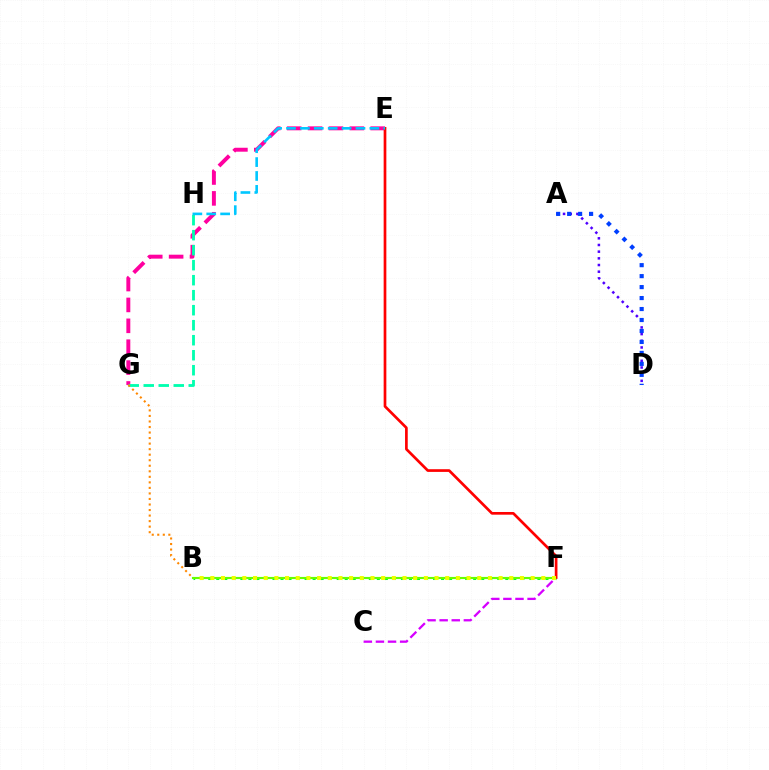{('C', 'F'): [{'color': '#d600ff', 'line_style': 'dashed', 'thickness': 1.64}], ('E', 'G'): [{'color': '#ff00a0', 'line_style': 'dashed', 'thickness': 2.84}], ('G', 'H'): [{'color': '#00ffaf', 'line_style': 'dashed', 'thickness': 2.04}], ('A', 'D'): [{'color': '#4f00ff', 'line_style': 'dotted', 'thickness': 1.81}, {'color': '#003fff', 'line_style': 'dotted', 'thickness': 2.98}], ('B', 'F'): [{'color': '#00ff27', 'line_style': 'dotted', 'thickness': 2.18}, {'color': '#66ff00', 'line_style': 'solid', 'thickness': 1.54}, {'color': '#eeff00', 'line_style': 'dotted', 'thickness': 2.9}], ('E', 'F'): [{'color': '#ff0000', 'line_style': 'solid', 'thickness': 1.94}], ('E', 'H'): [{'color': '#00c7ff', 'line_style': 'dashed', 'thickness': 1.89}], ('B', 'G'): [{'color': '#ff8800', 'line_style': 'dotted', 'thickness': 1.5}]}